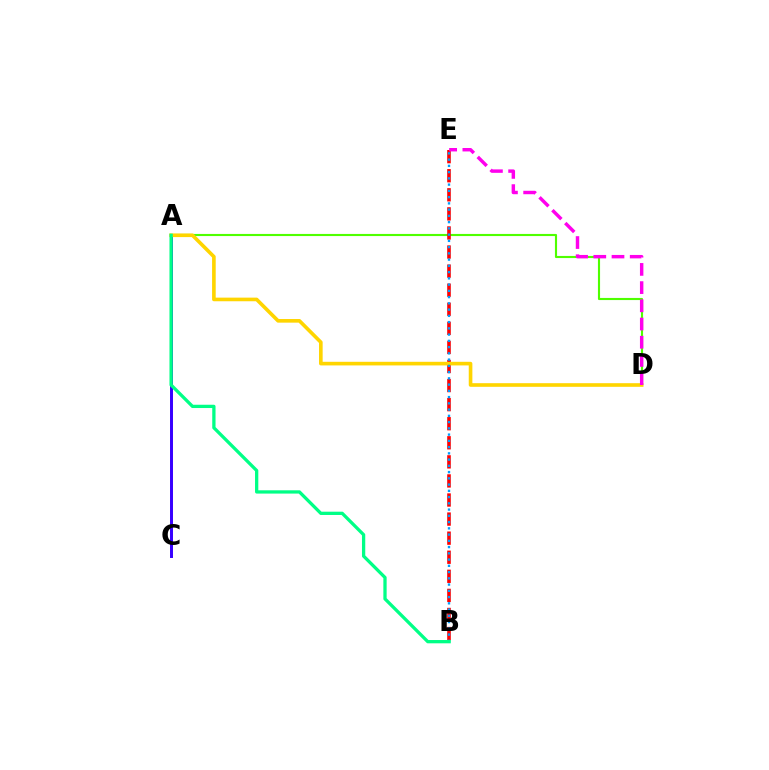{('A', 'D'): [{'color': '#4fff00', 'line_style': 'solid', 'thickness': 1.53}, {'color': '#ffd500', 'line_style': 'solid', 'thickness': 2.61}], ('A', 'C'): [{'color': '#3700ff', 'line_style': 'solid', 'thickness': 2.14}], ('B', 'E'): [{'color': '#ff0000', 'line_style': 'dashed', 'thickness': 2.59}, {'color': '#009eff', 'line_style': 'dotted', 'thickness': 1.7}], ('A', 'B'): [{'color': '#00ff86', 'line_style': 'solid', 'thickness': 2.36}], ('D', 'E'): [{'color': '#ff00ed', 'line_style': 'dashed', 'thickness': 2.47}]}